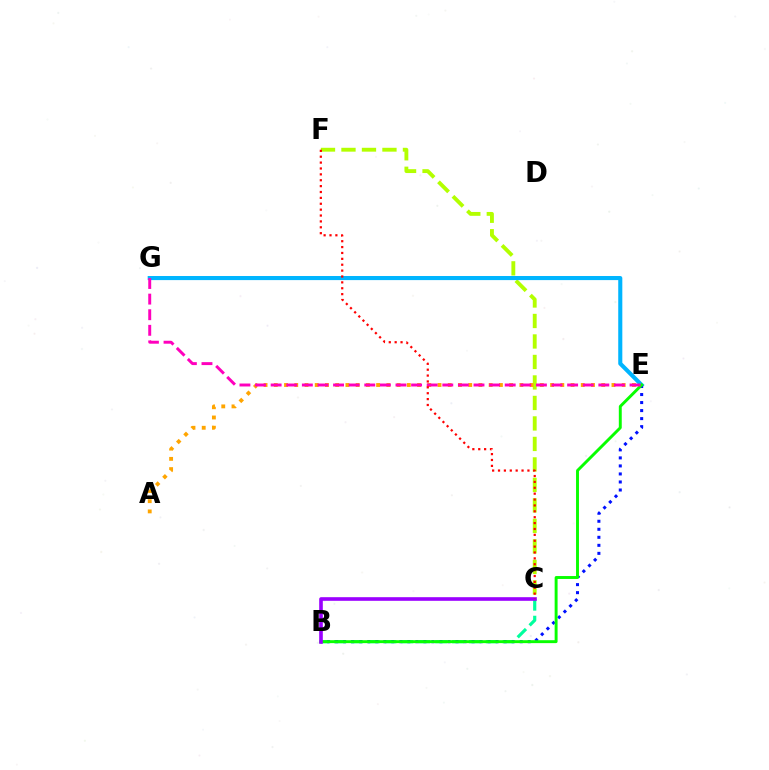{('C', 'F'): [{'color': '#b3ff00', 'line_style': 'dashed', 'thickness': 2.78}, {'color': '#ff0000', 'line_style': 'dotted', 'thickness': 1.6}], ('B', 'C'): [{'color': '#00ff9d', 'line_style': 'dashed', 'thickness': 2.29}, {'color': '#9b00ff', 'line_style': 'solid', 'thickness': 2.61}], ('E', 'G'): [{'color': '#00b5ff', 'line_style': 'solid', 'thickness': 2.94}, {'color': '#ff00bd', 'line_style': 'dashed', 'thickness': 2.12}], ('A', 'E'): [{'color': '#ffa500', 'line_style': 'dotted', 'thickness': 2.78}], ('B', 'E'): [{'color': '#0010ff', 'line_style': 'dotted', 'thickness': 2.18}, {'color': '#08ff00', 'line_style': 'solid', 'thickness': 2.11}]}